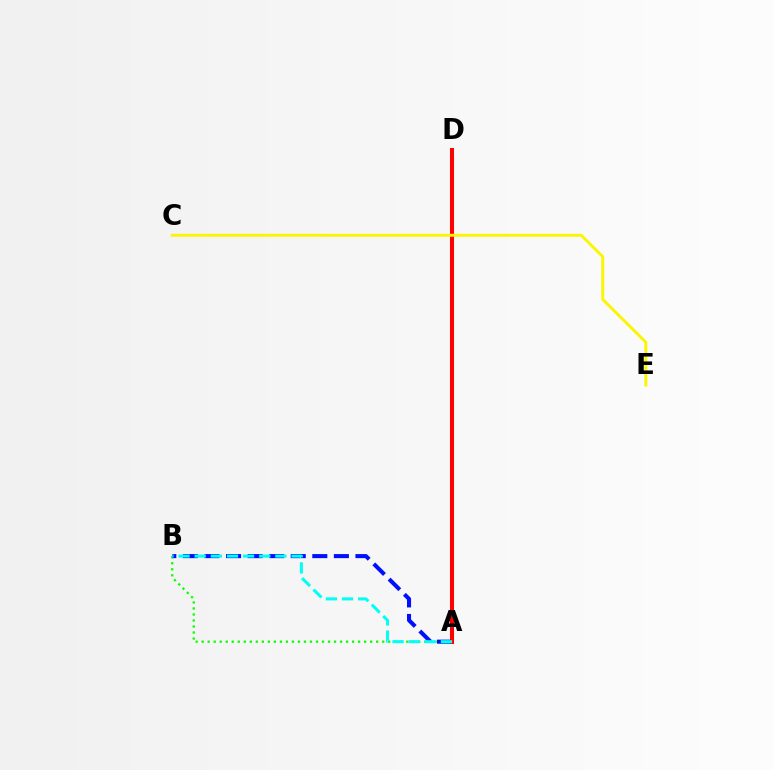{('A', 'B'): [{'color': '#08ff00', 'line_style': 'dotted', 'thickness': 1.63}, {'color': '#0010ff', 'line_style': 'dashed', 'thickness': 2.93}, {'color': '#00fff6', 'line_style': 'dashed', 'thickness': 2.19}], ('A', 'D'): [{'color': '#ee00ff', 'line_style': 'dashed', 'thickness': 1.51}, {'color': '#ff0000', 'line_style': 'solid', 'thickness': 2.92}], ('C', 'E'): [{'color': '#fcf500', 'line_style': 'solid', 'thickness': 2.1}]}